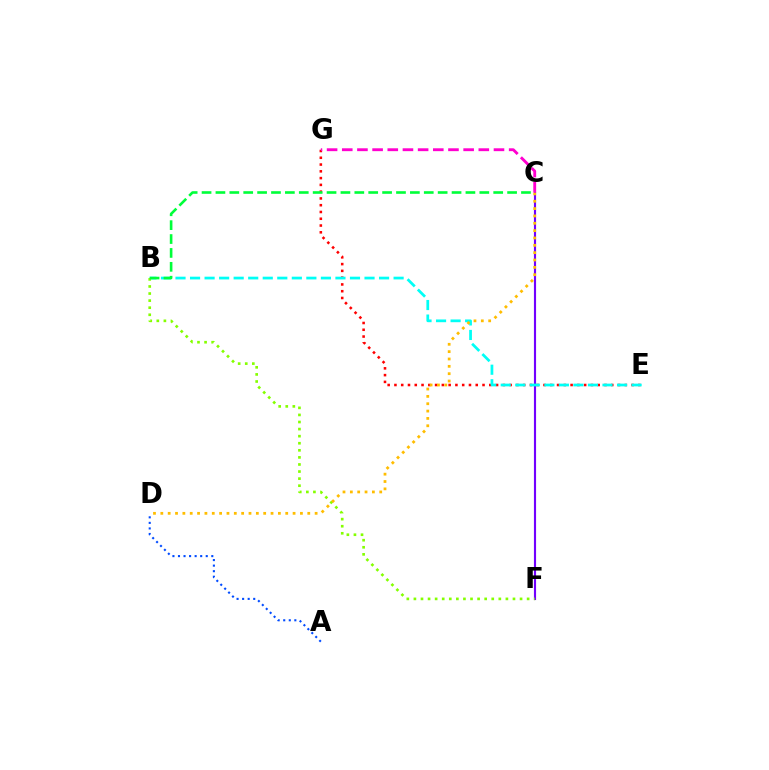{('E', 'G'): [{'color': '#ff0000', 'line_style': 'dotted', 'thickness': 1.84}], ('C', 'F'): [{'color': '#7200ff', 'line_style': 'solid', 'thickness': 1.54}], ('A', 'D'): [{'color': '#004bff', 'line_style': 'dotted', 'thickness': 1.51}], ('B', 'E'): [{'color': '#00fff6', 'line_style': 'dashed', 'thickness': 1.98}], ('B', 'F'): [{'color': '#84ff00', 'line_style': 'dotted', 'thickness': 1.92}], ('C', 'D'): [{'color': '#ffbd00', 'line_style': 'dotted', 'thickness': 2.0}], ('B', 'C'): [{'color': '#00ff39', 'line_style': 'dashed', 'thickness': 1.89}], ('C', 'G'): [{'color': '#ff00cf', 'line_style': 'dashed', 'thickness': 2.06}]}